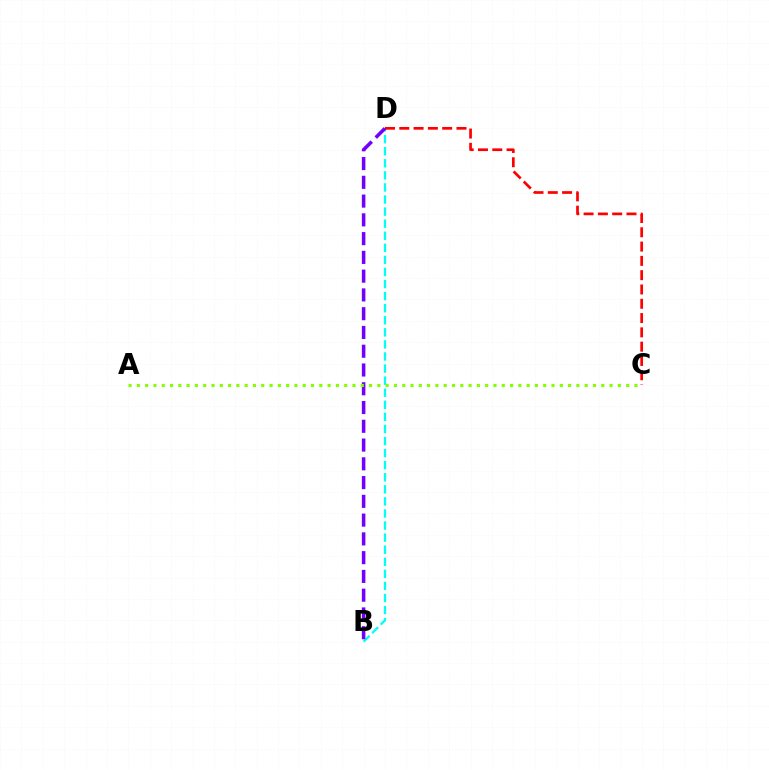{('B', 'D'): [{'color': '#00fff6', 'line_style': 'dashed', 'thickness': 1.64}, {'color': '#7200ff', 'line_style': 'dashed', 'thickness': 2.55}], ('C', 'D'): [{'color': '#ff0000', 'line_style': 'dashed', 'thickness': 1.94}], ('A', 'C'): [{'color': '#84ff00', 'line_style': 'dotted', 'thickness': 2.25}]}